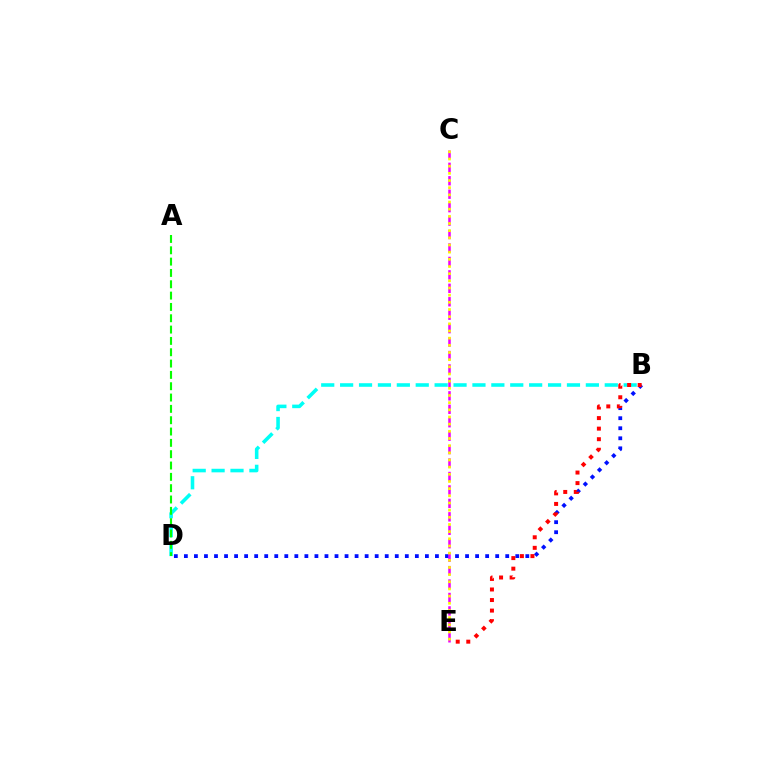{('B', 'D'): [{'color': '#00fff6', 'line_style': 'dashed', 'thickness': 2.57}, {'color': '#0010ff', 'line_style': 'dotted', 'thickness': 2.73}], ('C', 'E'): [{'color': '#ee00ff', 'line_style': 'dashed', 'thickness': 1.83}, {'color': '#fcf500', 'line_style': 'dotted', 'thickness': 1.95}], ('B', 'E'): [{'color': '#ff0000', 'line_style': 'dotted', 'thickness': 2.87}], ('A', 'D'): [{'color': '#08ff00', 'line_style': 'dashed', 'thickness': 1.54}]}